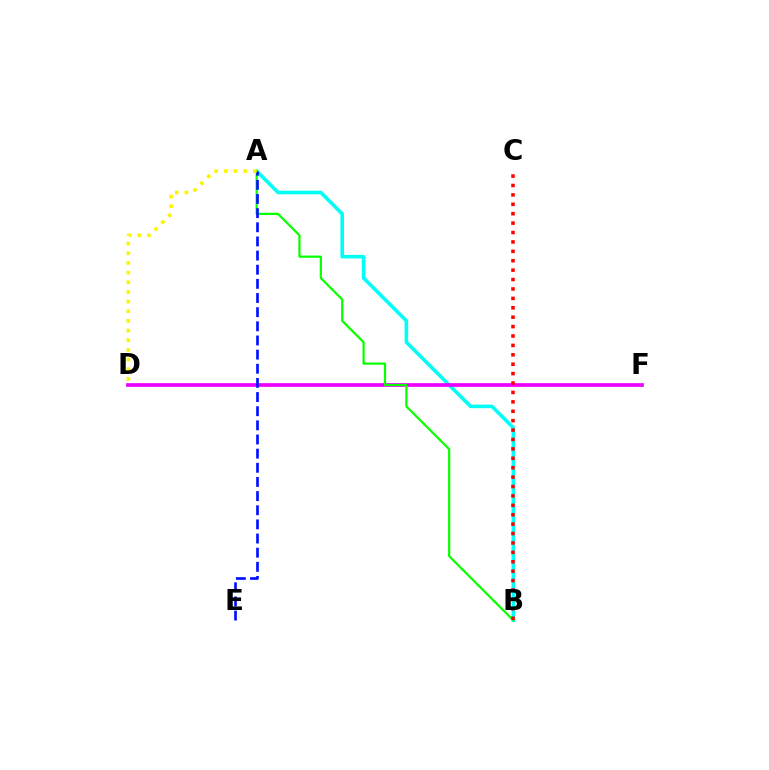{('A', 'B'): [{'color': '#00fff6', 'line_style': 'solid', 'thickness': 2.57}, {'color': '#08ff00', 'line_style': 'solid', 'thickness': 1.6}], ('D', 'F'): [{'color': '#ee00ff', 'line_style': 'solid', 'thickness': 2.67}], ('B', 'C'): [{'color': '#ff0000', 'line_style': 'dotted', 'thickness': 2.56}], ('A', 'E'): [{'color': '#0010ff', 'line_style': 'dashed', 'thickness': 1.92}], ('A', 'D'): [{'color': '#fcf500', 'line_style': 'dotted', 'thickness': 2.63}]}